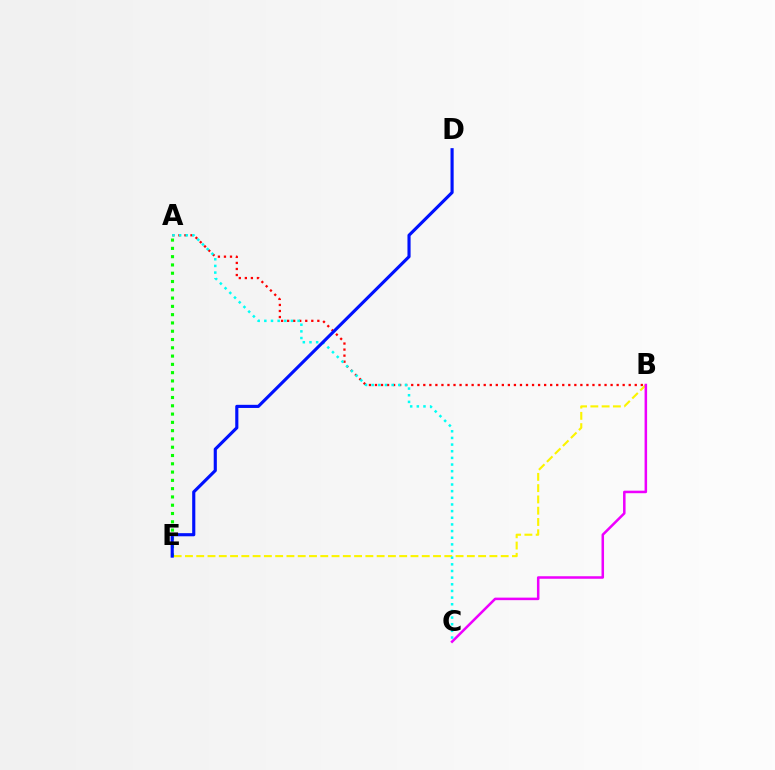{('A', 'B'): [{'color': '#ff0000', 'line_style': 'dotted', 'thickness': 1.64}], ('B', 'E'): [{'color': '#fcf500', 'line_style': 'dashed', 'thickness': 1.53}], ('A', 'E'): [{'color': '#08ff00', 'line_style': 'dotted', 'thickness': 2.25}], ('B', 'C'): [{'color': '#ee00ff', 'line_style': 'solid', 'thickness': 1.82}], ('A', 'C'): [{'color': '#00fff6', 'line_style': 'dotted', 'thickness': 1.81}], ('D', 'E'): [{'color': '#0010ff', 'line_style': 'solid', 'thickness': 2.26}]}